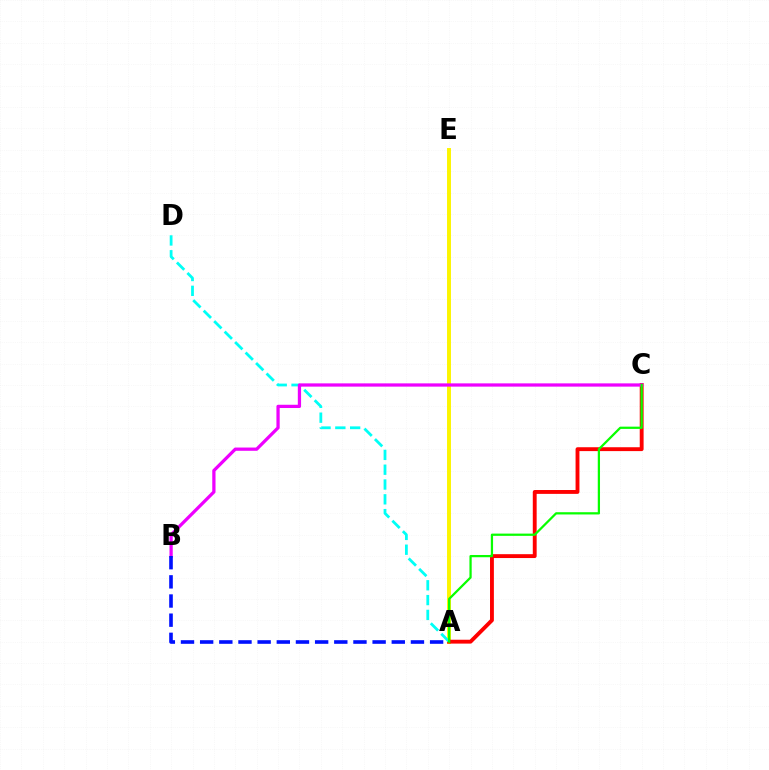{('A', 'E'): [{'color': '#fcf500', 'line_style': 'solid', 'thickness': 2.83}], ('A', 'C'): [{'color': '#ff0000', 'line_style': 'solid', 'thickness': 2.79}, {'color': '#08ff00', 'line_style': 'solid', 'thickness': 1.62}], ('A', 'D'): [{'color': '#00fff6', 'line_style': 'dashed', 'thickness': 2.01}], ('B', 'C'): [{'color': '#ee00ff', 'line_style': 'solid', 'thickness': 2.34}], ('A', 'B'): [{'color': '#0010ff', 'line_style': 'dashed', 'thickness': 2.6}]}